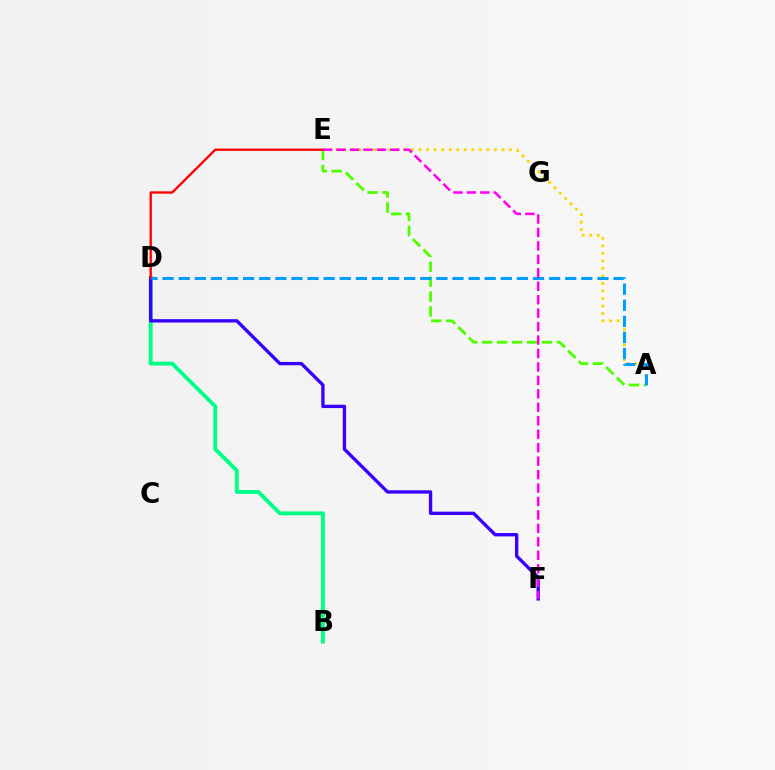{('A', 'E'): [{'color': '#4fff00', 'line_style': 'dashed', 'thickness': 2.03}, {'color': '#ffd500', 'line_style': 'dotted', 'thickness': 2.05}], ('B', 'D'): [{'color': '#00ff86', 'line_style': 'solid', 'thickness': 2.78}], ('D', 'F'): [{'color': '#3700ff', 'line_style': 'solid', 'thickness': 2.41}], ('D', 'E'): [{'color': '#ff0000', 'line_style': 'solid', 'thickness': 1.68}], ('A', 'D'): [{'color': '#009eff', 'line_style': 'dashed', 'thickness': 2.19}], ('E', 'F'): [{'color': '#ff00ed', 'line_style': 'dashed', 'thickness': 1.83}]}